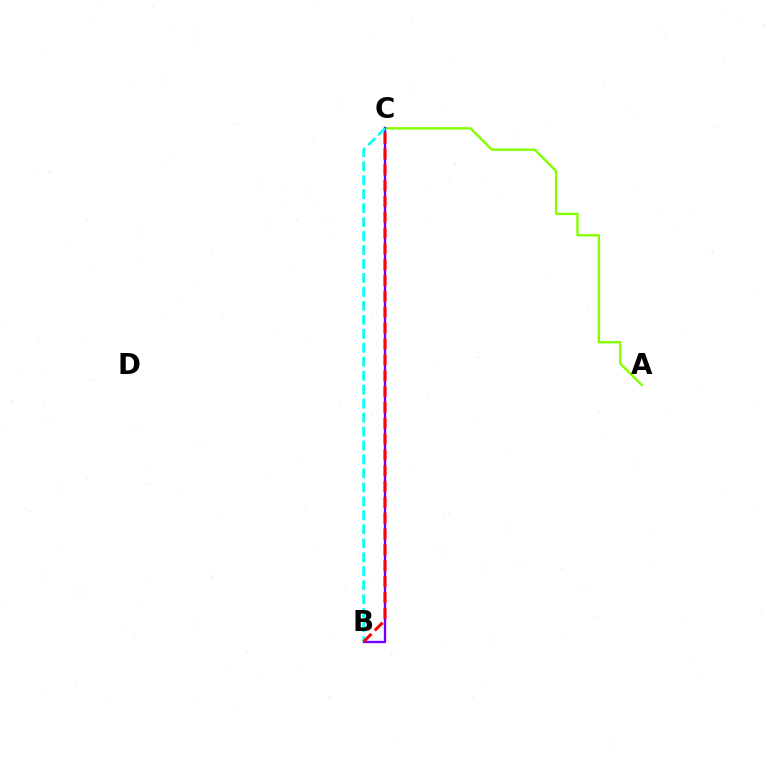{('A', 'C'): [{'color': '#84ff00', 'line_style': 'solid', 'thickness': 1.72}], ('B', 'C'): [{'color': '#7200ff', 'line_style': 'solid', 'thickness': 1.7}, {'color': '#00fff6', 'line_style': 'dashed', 'thickness': 1.9}, {'color': '#ff0000', 'line_style': 'dashed', 'thickness': 2.15}]}